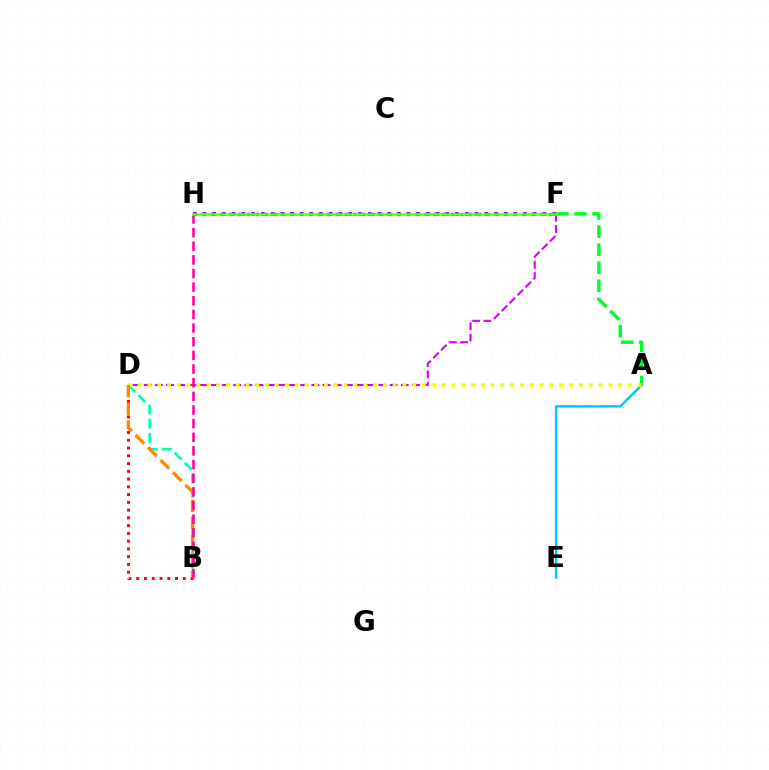{('B', 'D'): [{'color': '#00ffaf', 'line_style': 'dashed', 'thickness': 1.93}, {'color': '#ff0000', 'line_style': 'dotted', 'thickness': 2.11}, {'color': '#ff8800', 'line_style': 'dashed', 'thickness': 2.4}], ('F', 'H'): [{'color': '#003fff', 'line_style': 'dotted', 'thickness': 2.41}, {'color': '#4f00ff', 'line_style': 'dotted', 'thickness': 2.64}, {'color': '#66ff00', 'line_style': 'solid', 'thickness': 1.8}], ('A', 'F'): [{'color': '#00ff27', 'line_style': 'dashed', 'thickness': 2.45}], ('D', 'F'): [{'color': '#d600ff', 'line_style': 'dashed', 'thickness': 1.52}], ('A', 'E'): [{'color': '#00c7ff', 'line_style': 'solid', 'thickness': 1.76}], ('A', 'D'): [{'color': '#eeff00', 'line_style': 'dotted', 'thickness': 2.66}], ('B', 'H'): [{'color': '#ff00a0', 'line_style': 'dashed', 'thickness': 1.85}]}